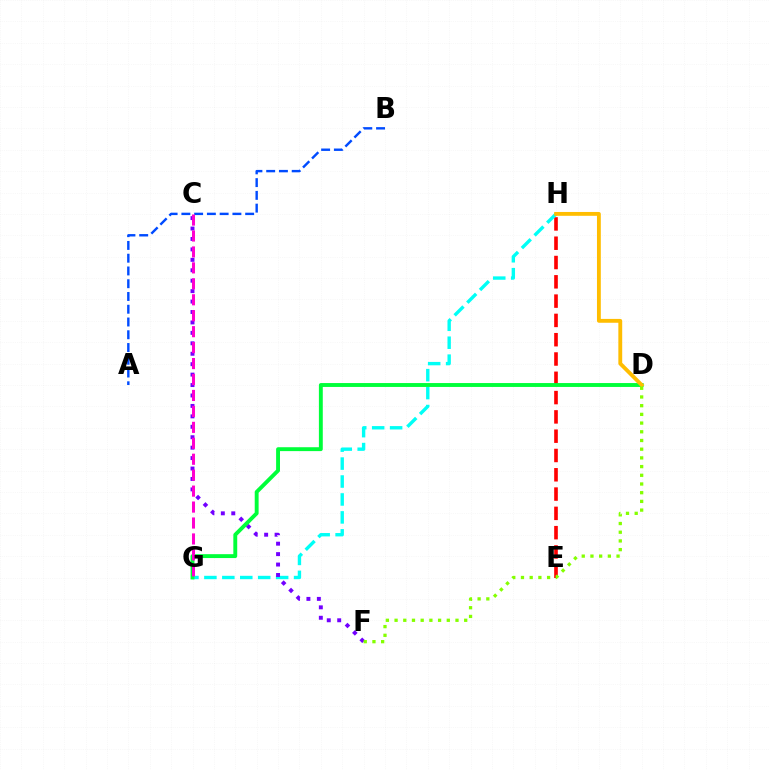{('E', 'H'): [{'color': '#ff0000', 'line_style': 'dashed', 'thickness': 2.62}], ('G', 'H'): [{'color': '#00fff6', 'line_style': 'dashed', 'thickness': 2.44}], ('C', 'F'): [{'color': '#7200ff', 'line_style': 'dotted', 'thickness': 2.84}], ('A', 'B'): [{'color': '#004bff', 'line_style': 'dashed', 'thickness': 1.73}], ('D', 'G'): [{'color': '#00ff39', 'line_style': 'solid', 'thickness': 2.8}], ('D', 'H'): [{'color': '#ffbd00', 'line_style': 'solid', 'thickness': 2.77}], ('D', 'F'): [{'color': '#84ff00', 'line_style': 'dotted', 'thickness': 2.36}], ('C', 'G'): [{'color': '#ff00cf', 'line_style': 'dashed', 'thickness': 2.17}]}